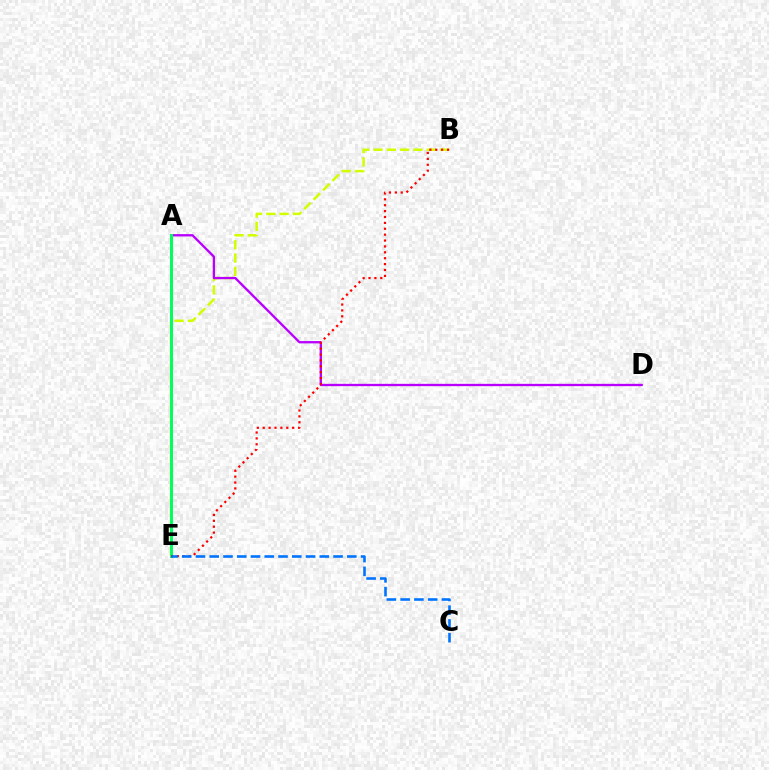{('B', 'E'): [{'color': '#d1ff00', 'line_style': 'dashed', 'thickness': 1.81}, {'color': '#ff0000', 'line_style': 'dotted', 'thickness': 1.6}], ('A', 'D'): [{'color': '#b900ff', 'line_style': 'solid', 'thickness': 1.67}], ('A', 'E'): [{'color': '#00ff5c', 'line_style': 'solid', 'thickness': 2.14}], ('C', 'E'): [{'color': '#0074ff', 'line_style': 'dashed', 'thickness': 1.87}]}